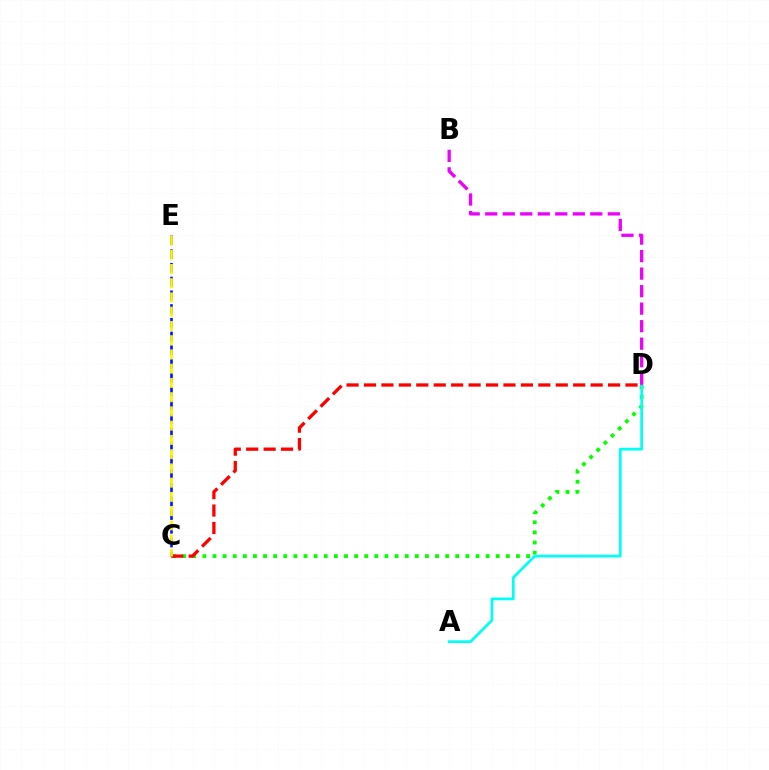{('C', 'D'): [{'color': '#08ff00', 'line_style': 'dotted', 'thickness': 2.75}, {'color': '#ff0000', 'line_style': 'dashed', 'thickness': 2.37}], ('C', 'E'): [{'color': '#0010ff', 'line_style': 'dashed', 'thickness': 1.87}, {'color': '#fcf500', 'line_style': 'dashed', 'thickness': 1.94}], ('A', 'D'): [{'color': '#00fff6', 'line_style': 'solid', 'thickness': 1.97}], ('B', 'D'): [{'color': '#ee00ff', 'line_style': 'dashed', 'thickness': 2.38}]}